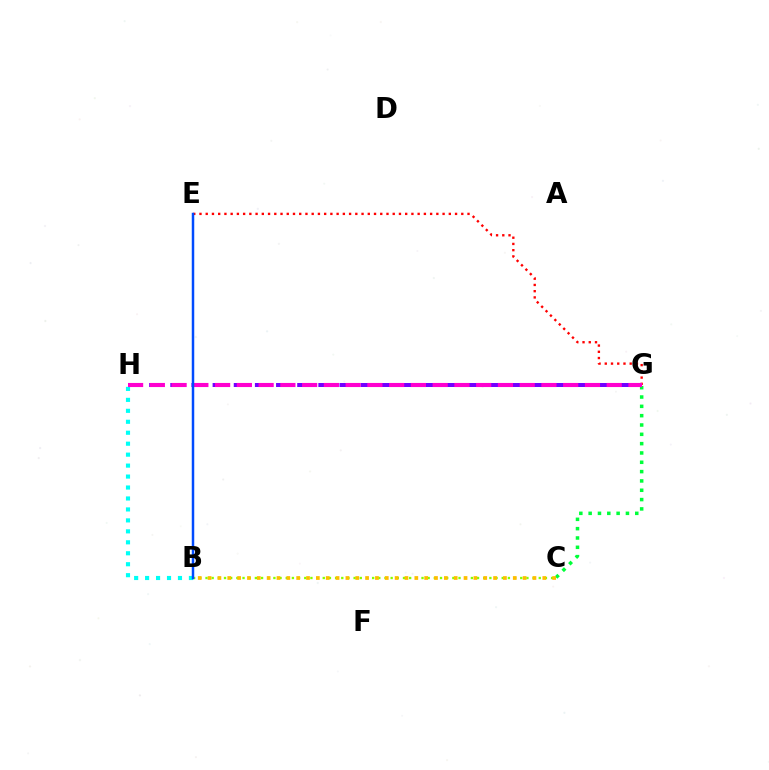{('C', 'G'): [{'color': '#00ff39', 'line_style': 'dotted', 'thickness': 2.53}], ('E', 'G'): [{'color': '#ff0000', 'line_style': 'dotted', 'thickness': 1.69}], ('B', 'C'): [{'color': '#84ff00', 'line_style': 'dotted', 'thickness': 1.68}, {'color': '#ffbd00', 'line_style': 'dotted', 'thickness': 2.67}], ('G', 'H'): [{'color': '#7200ff', 'line_style': 'dashed', 'thickness': 2.87}, {'color': '#ff00cf', 'line_style': 'dashed', 'thickness': 2.96}], ('B', 'H'): [{'color': '#00fff6', 'line_style': 'dotted', 'thickness': 2.98}], ('B', 'E'): [{'color': '#004bff', 'line_style': 'solid', 'thickness': 1.79}]}